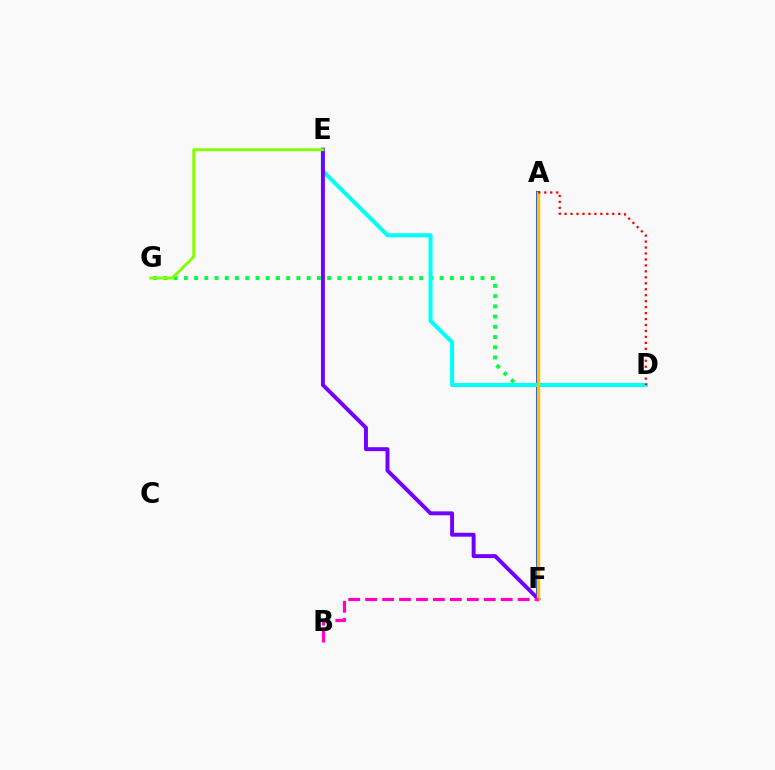{('D', 'G'): [{'color': '#00ff39', 'line_style': 'dotted', 'thickness': 2.78}], ('A', 'F'): [{'color': '#004bff', 'line_style': 'solid', 'thickness': 2.82}, {'color': '#ffbd00', 'line_style': 'solid', 'thickness': 2.44}], ('D', 'E'): [{'color': '#00fff6', 'line_style': 'solid', 'thickness': 2.92}], ('E', 'F'): [{'color': '#7200ff', 'line_style': 'solid', 'thickness': 2.83}], ('E', 'G'): [{'color': '#84ff00', 'line_style': 'solid', 'thickness': 2.07}], ('B', 'F'): [{'color': '#ff00cf', 'line_style': 'dashed', 'thickness': 2.3}], ('A', 'D'): [{'color': '#ff0000', 'line_style': 'dotted', 'thickness': 1.62}]}